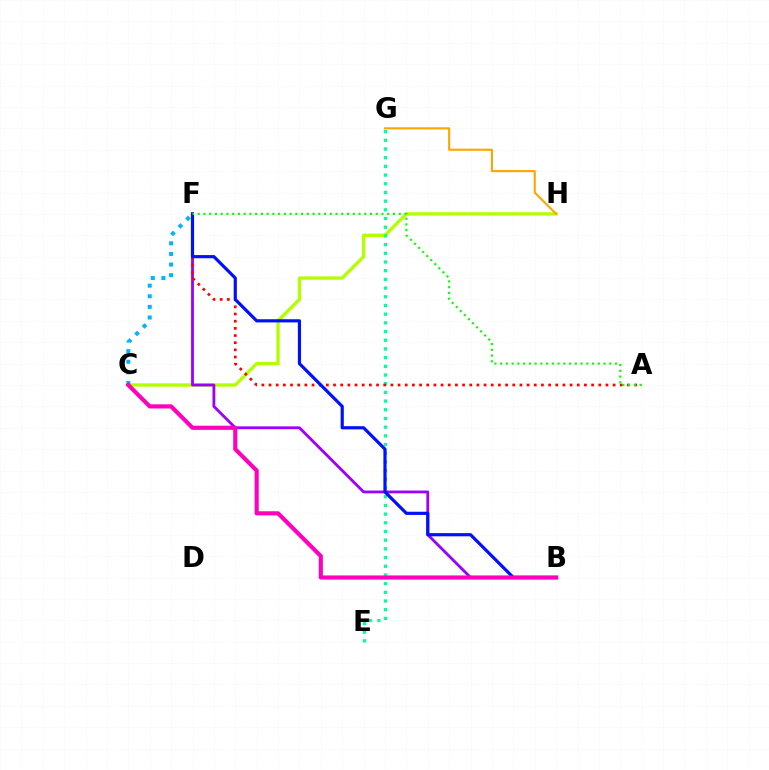{('C', 'H'): [{'color': '#b3ff00', 'line_style': 'solid', 'thickness': 2.39}], ('E', 'G'): [{'color': '#00ff9d', 'line_style': 'dotted', 'thickness': 2.36}], ('C', 'F'): [{'color': '#00b5ff', 'line_style': 'dotted', 'thickness': 2.89}], ('B', 'F'): [{'color': '#9b00ff', 'line_style': 'solid', 'thickness': 2.03}, {'color': '#0010ff', 'line_style': 'solid', 'thickness': 2.29}], ('A', 'F'): [{'color': '#ff0000', 'line_style': 'dotted', 'thickness': 1.95}, {'color': '#08ff00', 'line_style': 'dotted', 'thickness': 1.56}], ('G', 'H'): [{'color': '#ffa500', 'line_style': 'solid', 'thickness': 1.52}], ('B', 'C'): [{'color': '#ff00bd', 'line_style': 'solid', 'thickness': 2.97}]}